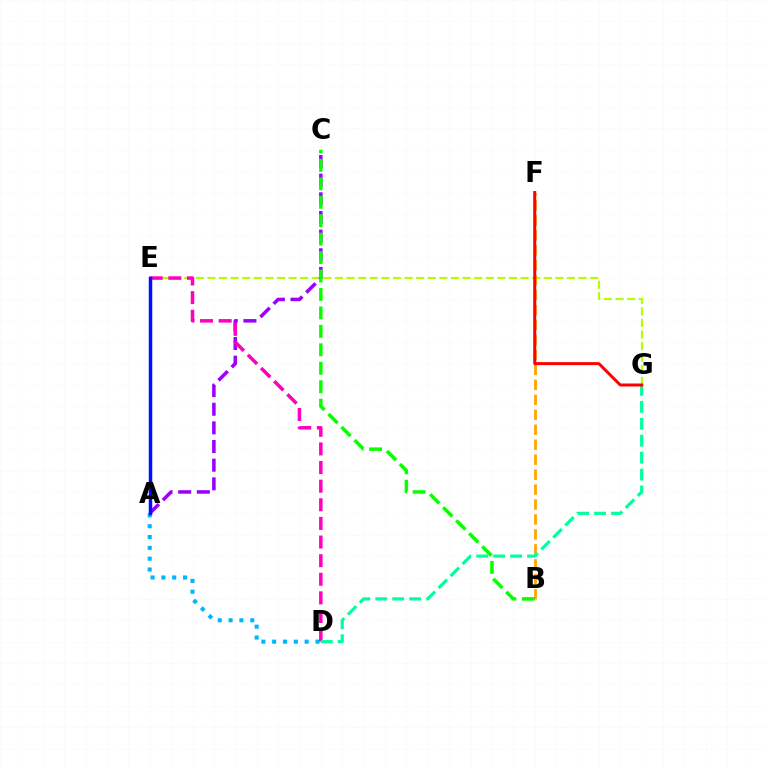{('A', 'D'): [{'color': '#00b5ff', 'line_style': 'dotted', 'thickness': 2.94}], ('E', 'G'): [{'color': '#b3ff00', 'line_style': 'dashed', 'thickness': 1.58}], ('A', 'C'): [{'color': '#9b00ff', 'line_style': 'dashed', 'thickness': 2.53}], ('D', 'E'): [{'color': '#ff00bd', 'line_style': 'dashed', 'thickness': 2.53}], ('B', 'F'): [{'color': '#ffa500', 'line_style': 'dashed', 'thickness': 2.03}], ('D', 'G'): [{'color': '#00ff9d', 'line_style': 'dashed', 'thickness': 2.3}], ('A', 'E'): [{'color': '#0010ff', 'line_style': 'solid', 'thickness': 2.5}], ('F', 'G'): [{'color': '#ff0000', 'line_style': 'solid', 'thickness': 2.15}], ('B', 'C'): [{'color': '#08ff00', 'line_style': 'dashed', 'thickness': 2.51}]}